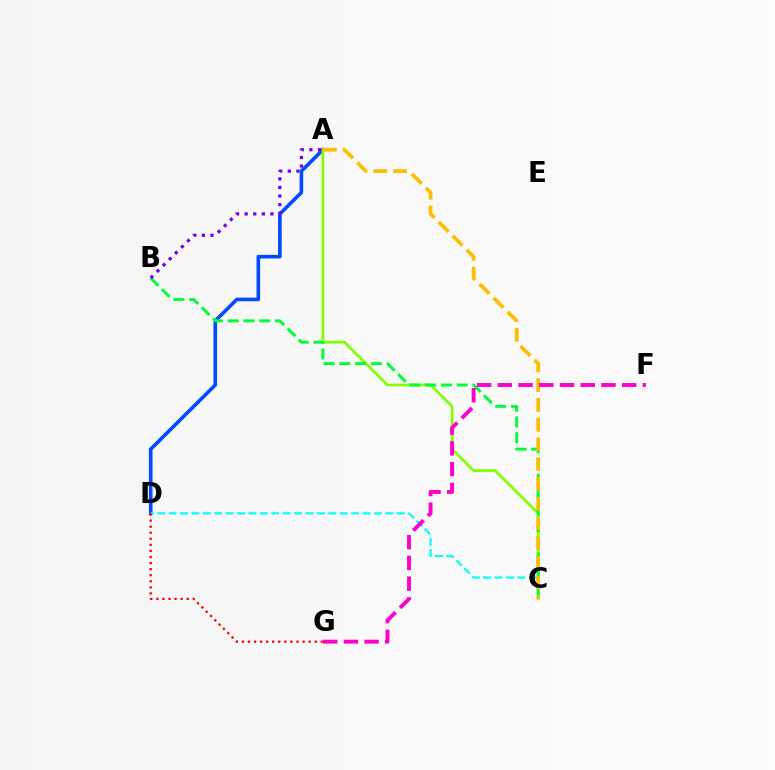{('A', 'D'): [{'color': '#004bff', 'line_style': 'solid', 'thickness': 2.61}], ('A', 'C'): [{'color': '#84ff00', 'line_style': 'solid', 'thickness': 1.98}, {'color': '#ffbd00', 'line_style': 'dashed', 'thickness': 2.69}], ('C', 'D'): [{'color': '#00fff6', 'line_style': 'dashed', 'thickness': 1.55}], ('B', 'C'): [{'color': '#00ff39', 'line_style': 'dashed', 'thickness': 2.14}], ('F', 'G'): [{'color': '#ff00cf', 'line_style': 'dashed', 'thickness': 2.81}], ('D', 'G'): [{'color': '#ff0000', 'line_style': 'dotted', 'thickness': 1.65}], ('A', 'B'): [{'color': '#7200ff', 'line_style': 'dotted', 'thickness': 2.33}]}